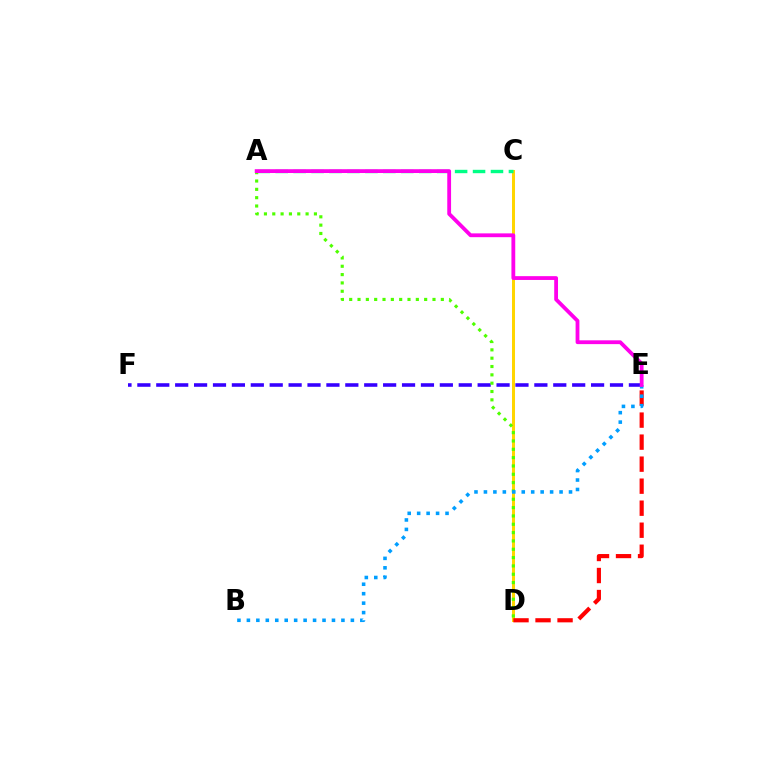{('C', 'D'): [{'color': '#ffd500', 'line_style': 'solid', 'thickness': 2.17}], ('E', 'F'): [{'color': '#3700ff', 'line_style': 'dashed', 'thickness': 2.57}], ('A', 'C'): [{'color': '#00ff86', 'line_style': 'dashed', 'thickness': 2.44}], ('D', 'E'): [{'color': '#ff0000', 'line_style': 'dashed', 'thickness': 2.99}], ('A', 'D'): [{'color': '#4fff00', 'line_style': 'dotted', 'thickness': 2.26}], ('B', 'E'): [{'color': '#009eff', 'line_style': 'dotted', 'thickness': 2.57}], ('A', 'E'): [{'color': '#ff00ed', 'line_style': 'solid', 'thickness': 2.74}]}